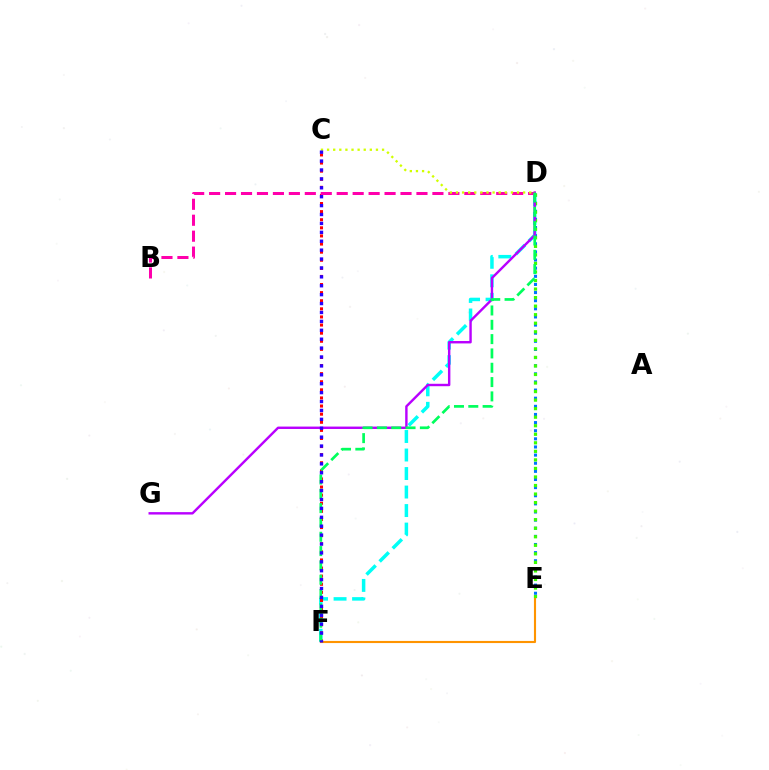{('D', 'F'): [{'color': '#00fff6', 'line_style': 'dashed', 'thickness': 2.52}, {'color': '#00ff5c', 'line_style': 'dashed', 'thickness': 1.95}], ('D', 'E'): [{'color': '#0074ff', 'line_style': 'dotted', 'thickness': 2.21}, {'color': '#3dff00', 'line_style': 'dotted', 'thickness': 2.32}], ('C', 'F'): [{'color': '#ff0000', 'line_style': 'dotted', 'thickness': 2.2}, {'color': '#2500ff', 'line_style': 'dotted', 'thickness': 2.42}], ('D', 'G'): [{'color': '#b900ff', 'line_style': 'solid', 'thickness': 1.74}], ('B', 'D'): [{'color': '#ff00ac', 'line_style': 'dashed', 'thickness': 2.17}], ('C', 'D'): [{'color': '#d1ff00', 'line_style': 'dotted', 'thickness': 1.66}], ('E', 'F'): [{'color': '#ff9400', 'line_style': 'solid', 'thickness': 1.53}]}